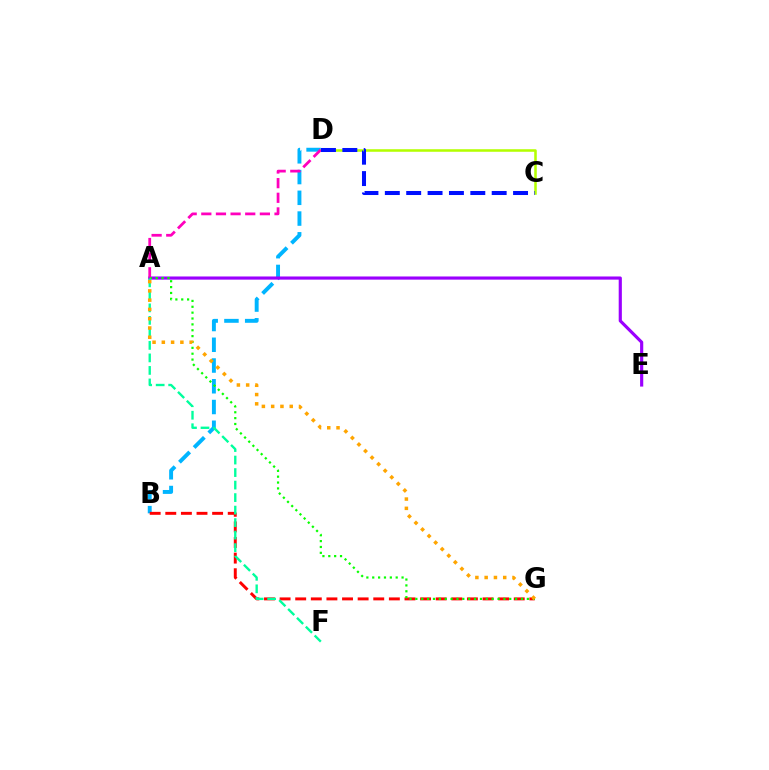{('B', 'D'): [{'color': '#00b5ff', 'line_style': 'dashed', 'thickness': 2.82}], ('B', 'G'): [{'color': '#ff0000', 'line_style': 'dashed', 'thickness': 2.12}], ('A', 'E'): [{'color': '#9b00ff', 'line_style': 'solid', 'thickness': 2.27}], ('A', 'G'): [{'color': '#08ff00', 'line_style': 'dotted', 'thickness': 1.59}, {'color': '#ffa500', 'line_style': 'dotted', 'thickness': 2.52}], ('A', 'F'): [{'color': '#00ff9d', 'line_style': 'dashed', 'thickness': 1.7}], ('C', 'D'): [{'color': '#b3ff00', 'line_style': 'solid', 'thickness': 1.84}, {'color': '#0010ff', 'line_style': 'dashed', 'thickness': 2.9}], ('A', 'D'): [{'color': '#ff00bd', 'line_style': 'dashed', 'thickness': 1.99}]}